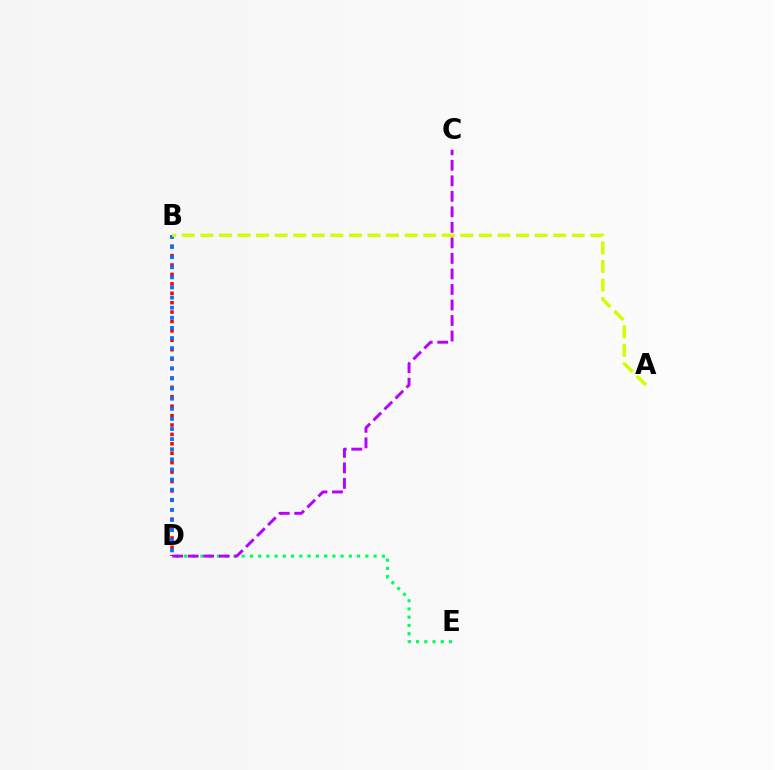{('B', 'D'): [{'color': '#ff0000', 'line_style': 'dotted', 'thickness': 2.56}, {'color': '#0074ff', 'line_style': 'dotted', 'thickness': 2.75}], ('D', 'E'): [{'color': '#00ff5c', 'line_style': 'dotted', 'thickness': 2.24}], ('C', 'D'): [{'color': '#b900ff', 'line_style': 'dashed', 'thickness': 2.11}], ('A', 'B'): [{'color': '#d1ff00', 'line_style': 'dashed', 'thickness': 2.52}]}